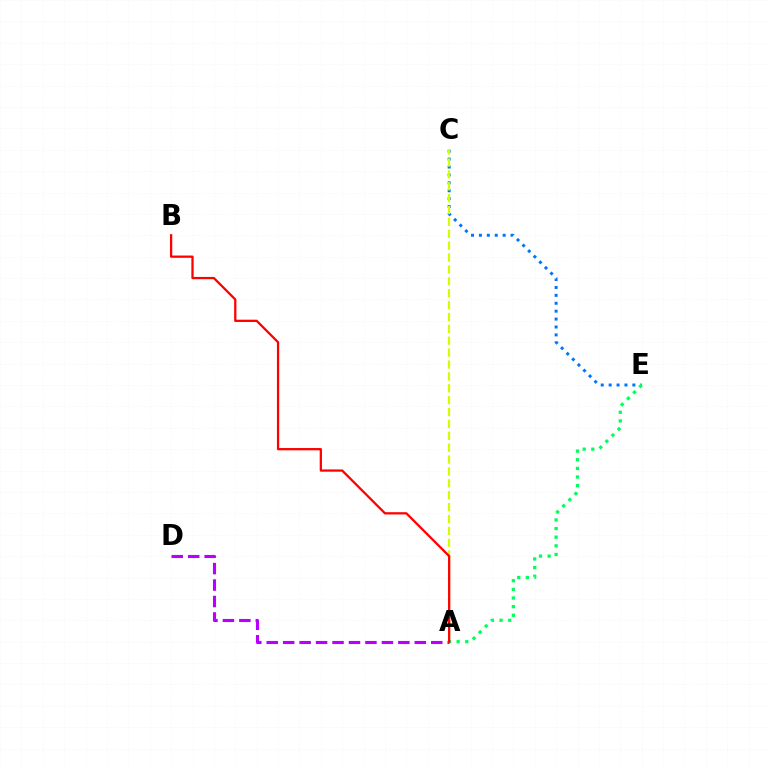{('C', 'E'): [{'color': '#0074ff', 'line_style': 'dotted', 'thickness': 2.15}], ('A', 'D'): [{'color': '#b900ff', 'line_style': 'dashed', 'thickness': 2.24}], ('A', 'C'): [{'color': '#d1ff00', 'line_style': 'dashed', 'thickness': 1.61}], ('A', 'E'): [{'color': '#00ff5c', 'line_style': 'dotted', 'thickness': 2.35}], ('A', 'B'): [{'color': '#ff0000', 'line_style': 'solid', 'thickness': 1.63}]}